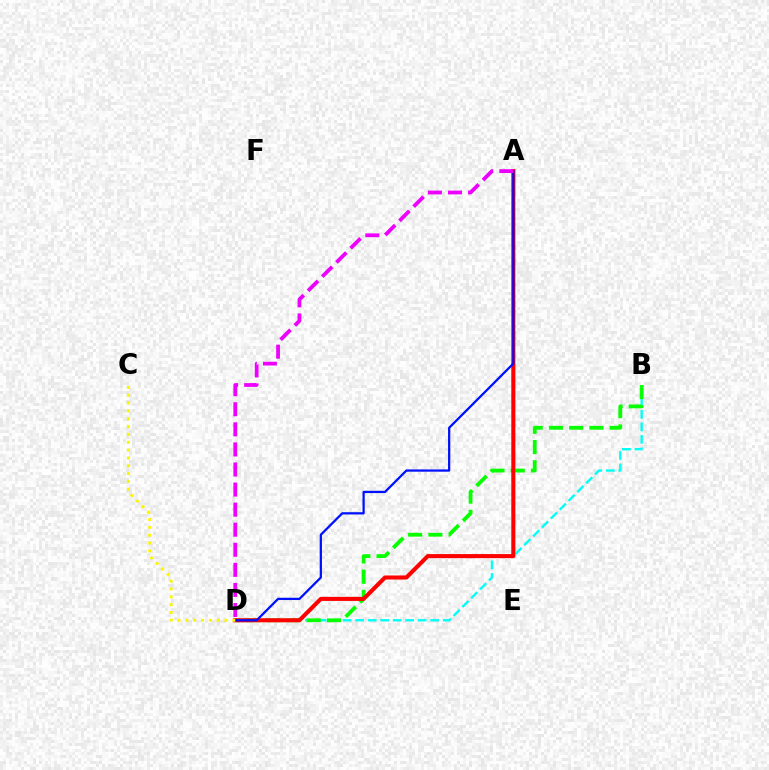{('B', 'D'): [{'color': '#00fff6', 'line_style': 'dashed', 'thickness': 1.7}, {'color': '#08ff00', 'line_style': 'dashed', 'thickness': 2.75}], ('A', 'D'): [{'color': '#ff0000', 'line_style': 'solid', 'thickness': 2.93}, {'color': '#0010ff', 'line_style': 'solid', 'thickness': 1.63}, {'color': '#ee00ff', 'line_style': 'dashed', 'thickness': 2.73}], ('C', 'D'): [{'color': '#fcf500', 'line_style': 'dotted', 'thickness': 2.13}]}